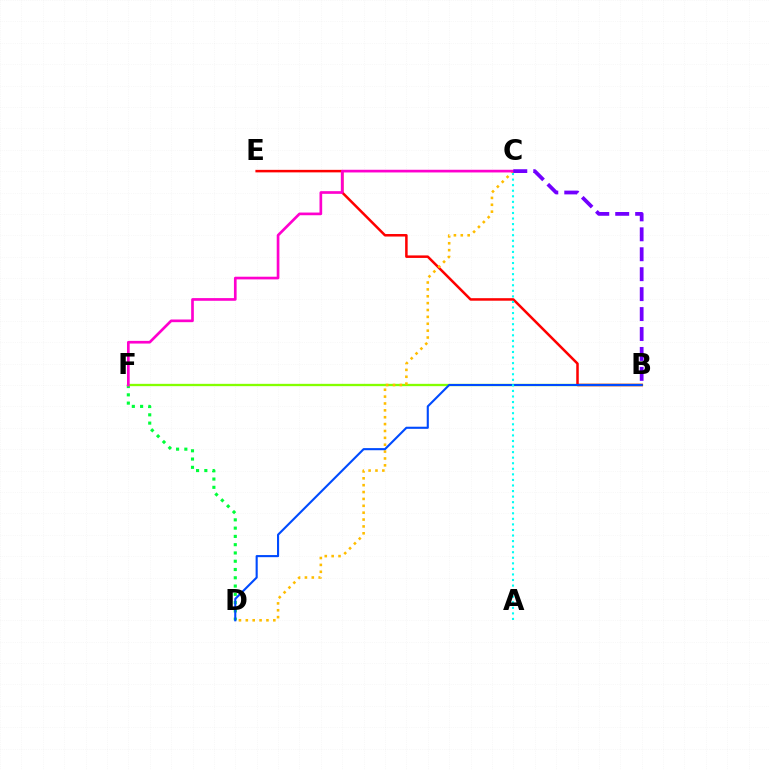{('D', 'F'): [{'color': '#00ff39', 'line_style': 'dotted', 'thickness': 2.25}], ('B', 'F'): [{'color': '#84ff00', 'line_style': 'solid', 'thickness': 1.67}], ('B', 'E'): [{'color': '#ff0000', 'line_style': 'solid', 'thickness': 1.81}], ('C', 'D'): [{'color': '#ffbd00', 'line_style': 'dotted', 'thickness': 1.87}], ('B', 'D'): [{'color': '#004bff', 'line_style': 'solid', 'thickness': 1.52}], ('A', 'C'): [{'color': '#00fff6', 'line_style': 'dotted', 'thickness': 1.51}], ('C', 'F'): [{'color': '#ff00cf', 'line_style': 'solid', 'thickness': 1.93}], ('B', 'C'): [{'color': '#7200ff', 'line_style': 'dashed', 'thickness': 2.71}]}